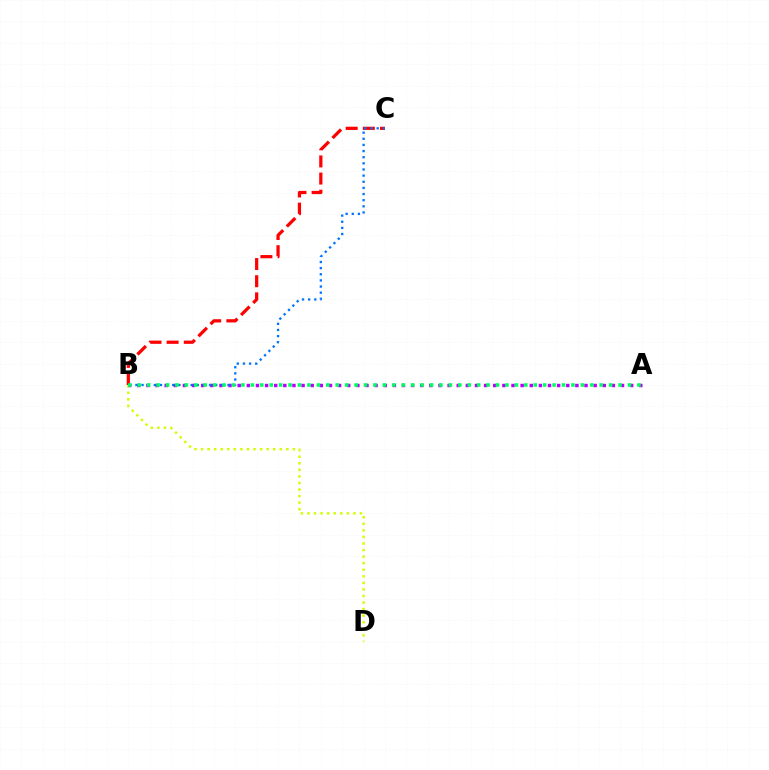{('B', 'D'): [{'color': '#d1ff00', 'line_style': 'dotted', 'thickness': 1.78}], ('B', 'C'): [{'color': '#ff0000', 'line_style': 'dashed', 'thickness': 2.33}, {'color': '#0074ff', 'line_style': 'dotted', 'thickness': 1.67}], ('A', 'B'): [{'color': '#b900ff', 'line_style': 'dotted', 'thickness': 2.48}, {'color': '#00ff5c', 'line_style': 'dotted', 'thickness': 2.56}]}